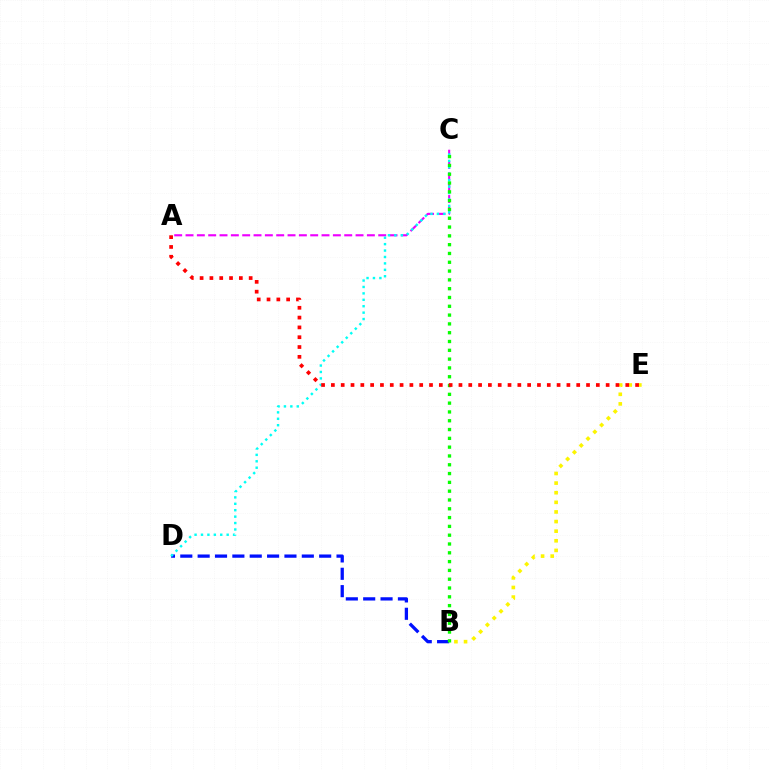{('B', 'E'): [{'color': '#fcf500', 'line_style': 'dotted', 'thickness': 2.61}], ('A', 'C'): [{'color': '#ee00ff', 'line_style': 'dashed', 'thickness': 1.54}], ('B', 'D'): [{'color': '#0010ff', 'line_style': 'dashed', 'thickness': 2.36}], ('C', 'D'): [{'color': '#00fff6', 'line_style': 'dotted', 'thickness': 1.74}], ('B', 'C'): [{'color': '#08ff00', 'line_style': 'dotted', 'thickness': 2.39}], ('A', 'E'): [{'color': '#ff0000', 'line_style': 'dotted', 'thickness': 2.67}]}